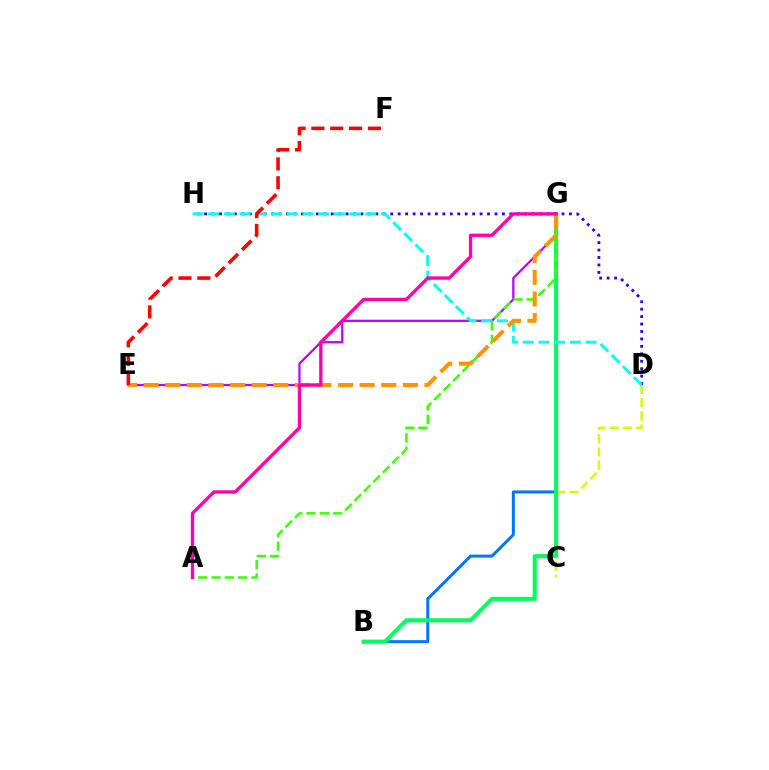{('C', 'D'): [{'color': '#d1ff00', 'line_style': 'dashed', 'thickness': 1.79}], ('B', 'G'): [{'color': '#0074ff', 'line_style': 'solid', 'thickness': 2.16}, {'color': '#00ff5c', 'line_style': 'solid', 'thickness': 2.92}], ('E', 'G'): [{'color': '#b900ff', 'line_style': 'solid', 'thickness': 1.61}, {'color': '#ff9400', 'line_style': 'dashed', 'thickness': 2.93}], ('D', 'H'): [{'color': '#2500ff', 'line_style': 'dotted', 'thickness': 2.02}, {'color': '#00fff6', 'line_style': 'dashed', 'thickness': 2.13}], ('A', 'G'): [{'color': '#3dff00', 'line_style': 'dashed', 'thickness': 1.81}, {'color': '#ff00ac', 'line_style': 'solid', 'thickness': 2.4}], ('E', 'F'): [{'color': '#ff0000', 'line_style': 'dashed', 'thickness': 2.56}]}